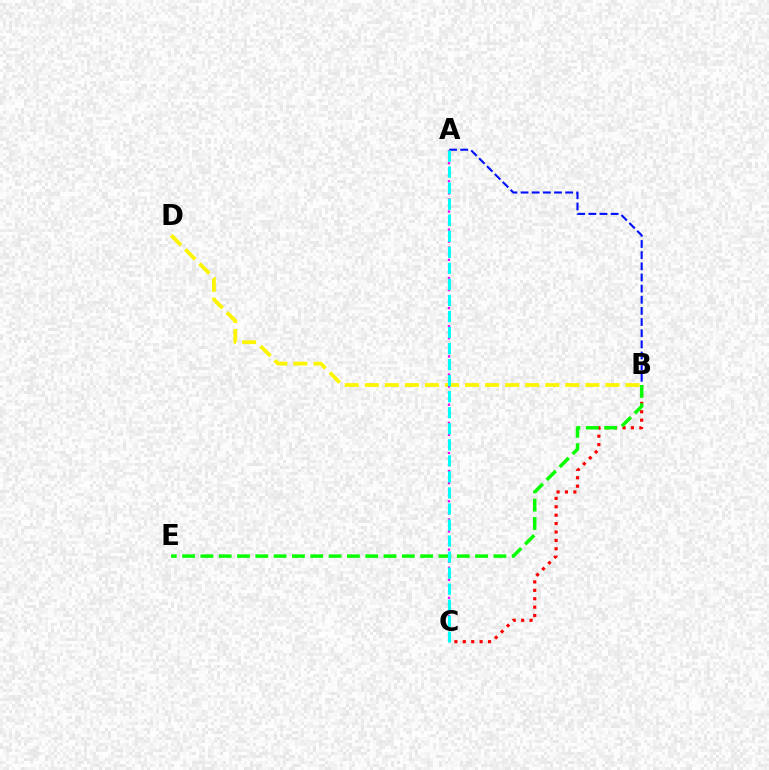{('B', 'C'): [{'color': '#ff0000', 'line_style': 'dotted', 'thickness': 2.28}], ('B', 'D'): [{'color': '#fcf500', 'line_style': 'dashed', 'thickness': 2.72}], ('B', 'E'): [{'color': '#08ff00', 'line_style': 'dashed', 'thickness': 2.49}], ('A', 'B'): [{'color': '#0010ff', 'line_style': 'dashed', 'thickness': 1.51}], ('A', 'C'): [{'color': '#ee00ff', 'line_style': 'dotted', 'thickness': 1.64}, {'color': '#00fff6', 'line_style': 'dashed', 'thickness': 2.18}]}